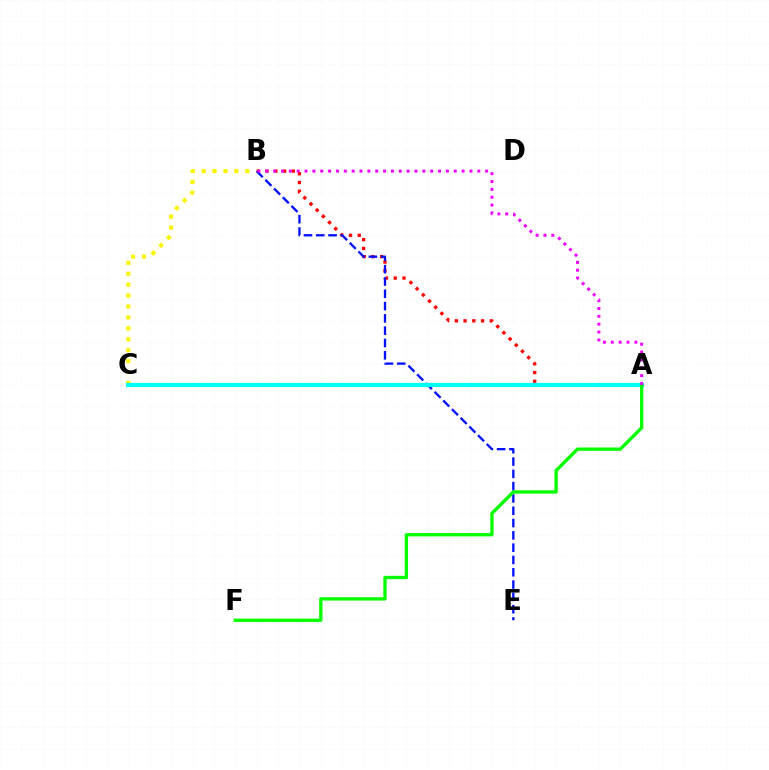{('B', 'C'): [{'color': '#fcf500', 'line_style': 'dotted', 'thickness': 2.97}], ('A', 'B'): [{'color': '#ff0000', 'line_style': 'dotted', 'thickness': 2.38}, {'color': '#ee00ff', 'line_style': 'dotted', 'thickness': 2.13}], ('B', 'E'): [{'color': '#0010ff', 'line_style': 'dashed', 'thickness': 1.67}], ('A', 'C'): [{'color': '#00fff6', 'line_style': 'solid', 'thickness': 2.98}], ('A', 'F'): [{'color': '#08ff00', 'line_style': 'solid', 'thickness': 2.41}]}